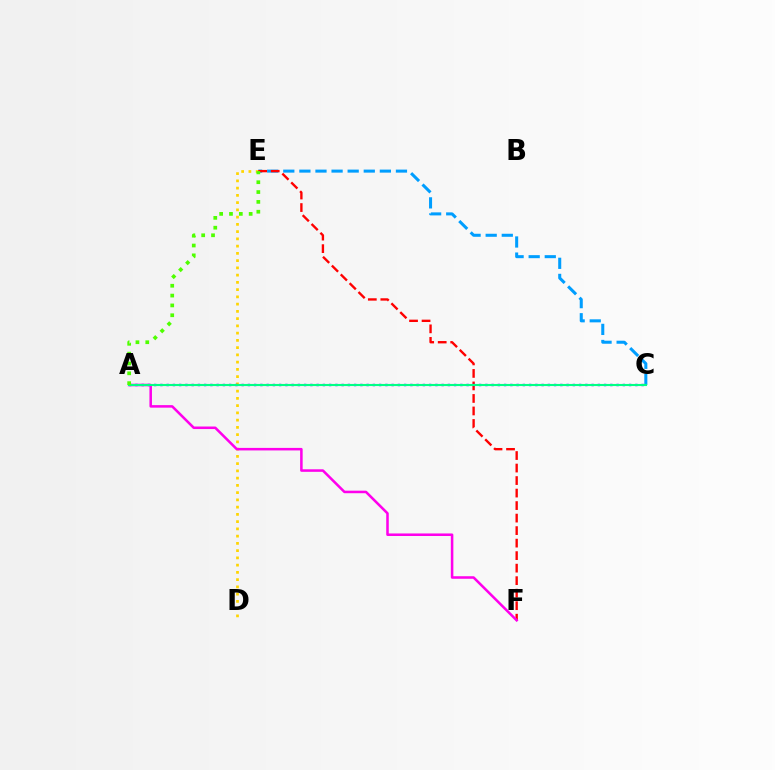{('C', 'E'): [{'color': '#009eff', 'line_style': 'dashed', 'thickness': 2.19}], ('D', 'E'): [{'color': '#ffd500', 'line_style': 'dotted', 'thickness': 1.97}], ('E', 'F'): [{'color': '#ff0000', 'line_style': 'dashed', 'thickness': 1.7}], ('A', 'C'): [{'color': '#3700ff', 'line_style': 'dotted', 'thickness': 1.7}, {'color': '#00ff86', 'line_style': 'solid', 'thickness': 1.51}], ('A', 'F'): [{'color': '#ff00ed', 'line_style': 'solid', 'thickness': 1.83}], ('A', 'E'): [{'color': '#4fff00', 'line_style': 'dotted', 'thickness': 2.67}]}